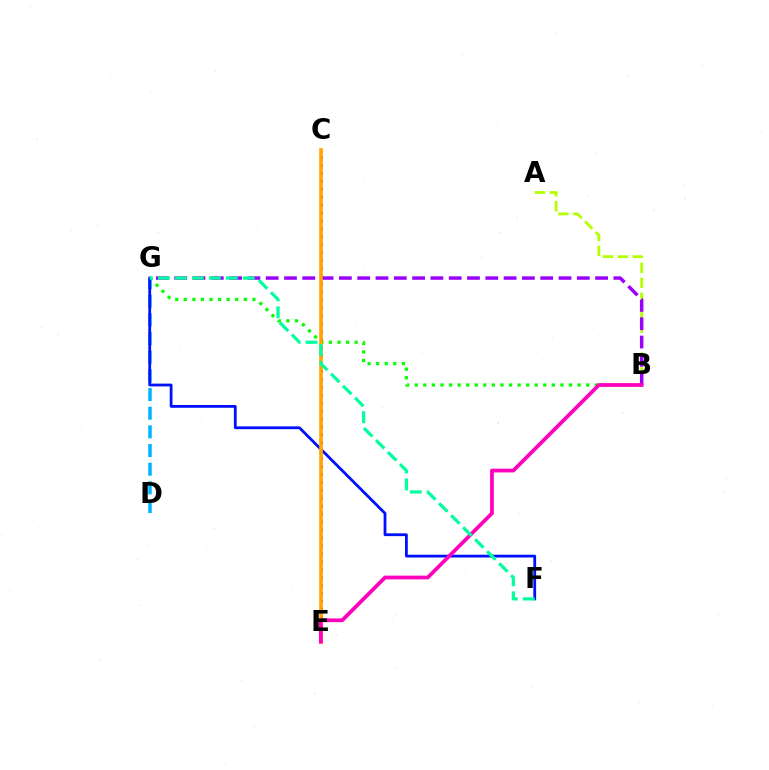{('A', 'B'): [{'color': '#b3ff00', 'line_style': 'dashed', 'thickness': 2.03}], ('B', 'G'): [{'color': '#08ff00', 'line_style': 'dotted', 'thickness': 2.33}, {'color': '#9b00ff', 'line_style': 'dashed', 'thickness': 2.49}], ('D', 'G'): [{'color': '#00b5ff', 'line_style': 'dashed', 'thickness': 2.53}], ('F', 'G'): [{'color': '#0010ff', 'line_style': 'solid', 'thickness': 2.01}, {'color': '#00ff9d', 'line_style': 'dashed', 'thickness': 2.31}], ('C', 'E'): [{'color': '#ff0000', 'line_style': 'dotted', 'thickness': 2.15}, {'color': '#ffa500', 'line_style': 'solid', 'thickness': 2.58}], ('B', 'E'): [{'color': '#ff00bd', 'line_style': 'solid', 'thickness': 2.7}]}